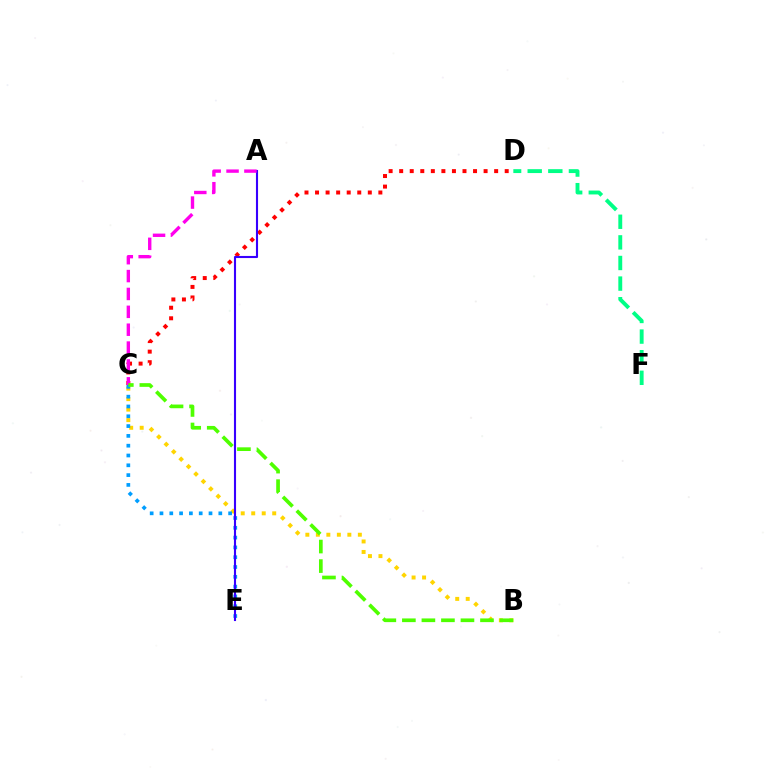{('D', 'F'): [{'color': '#00ff86', 'line_style': 'dashed', 'thickness': 2.8}], ('B', 'C'): [{'color': '#ffd500', 'line_style': 'dotted', 'thickness': 2.85}, {'color': '#4fff00', 'line_style': 'dashed', 'thickness': 2.65}], ('C', 'E'): [{'color': '#009eff', 'line_style': 'dotted', 'thickness': 2.66}], ('C', 'D'): [{'color': '#ff0000', 'line_style': 'dotted', 'thickness': 2.87}], ('A', 'E'): [{'color': '#3700ff', 'line_style': 'solid', 'thickness': 1.52}], ('A', 'C'): [{'color': '#ff00ed', 'line_style': 'dashed', 'thickness': 2.43}]}